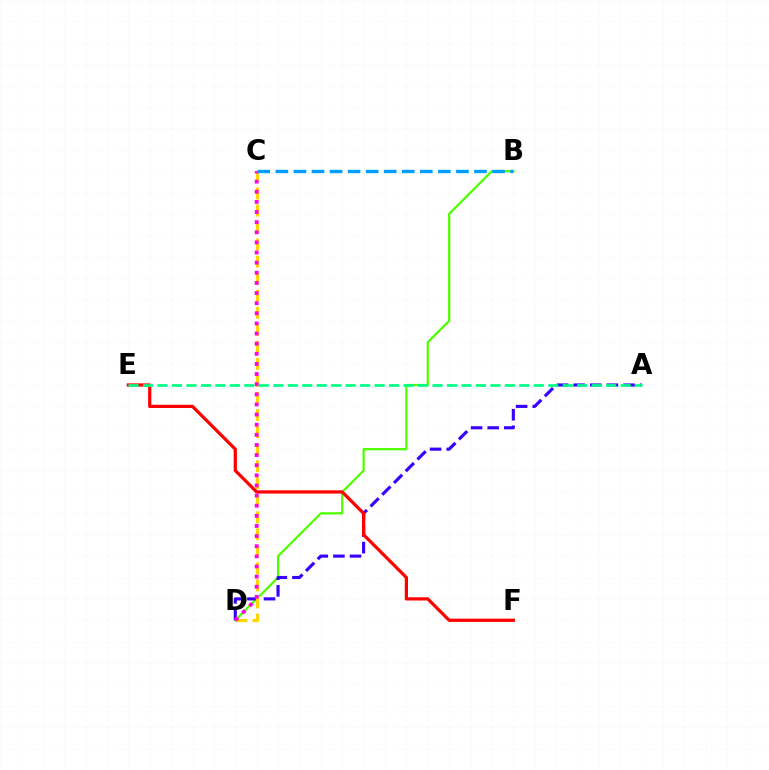{('B', 'D'): [{'color': '#4fff00', 'line_style': 'solid', 'thickness': 1.61}], ('A', 'D'): [{'color': '#3700ff', 'line_style': 'dashed', 'thickness': 2.26}], ('C', 'D'): [{'color': '#ffd500', 'line_style': 'dashed', 'thickness': 2.31}, {'color': '#ff00ed', 'line_style': 'dotted', 'thickness': 2.75}], ('E', 'F'): [{'color': '#ff0000', 'line_style': 'solid', 'thickness': 2.33}], ('B', 'C'): [{'color': '#009eff', 'line_style': 'dashed', 'thickness': 2.45}], ('A', 'E'): [{'color': '#00ff86', 'line_style': 'dashed', 'thickness': 1.97}]}